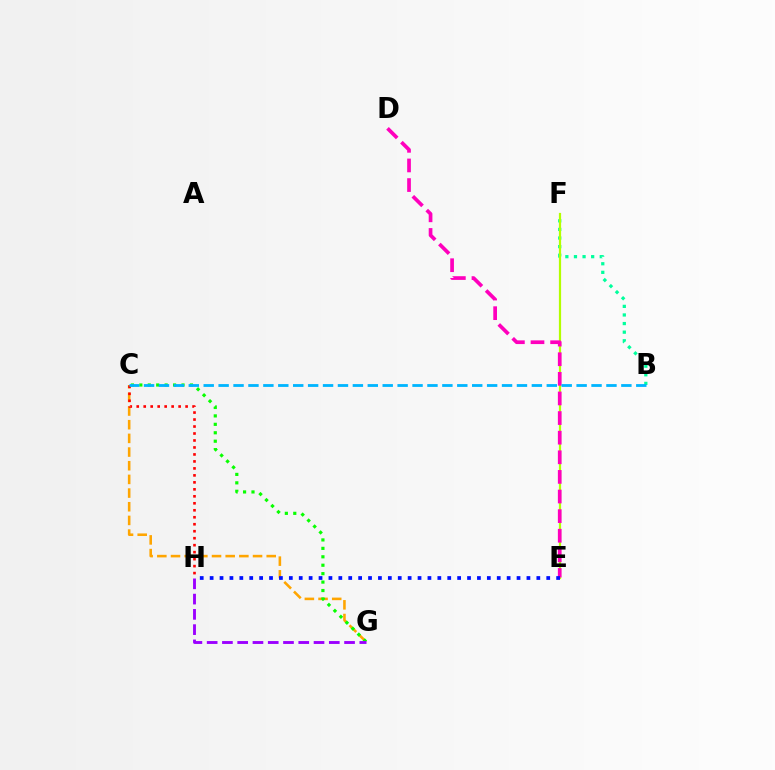{('C', 'G'): [{'color': '#ffa500', 'line_style': 'dashed', 'thickness': 1.86}, {'color': '#08ff00', 'line_style': 'dotted', 'thickness': 2.29}], ('C', 'H'): [{'color': '#ff0000', 'line_style': 'dotted', 'thickness': 1.9}], ('B', 'F'): [{'color': '#00ff9d', 'line_style': 'dotted', 'thickness': 2.34}], ('E', 'F'): [{'color': '#b3ff00', 'line_style': 'solid', 'thickness': 1.59}], ('D', 'E'): [{'color': '#ff00bd', 'line_style': 'dashed', 'thickness': 2.66}], ('E', 'H'): [{'color': '#0010ff', 'line_style': 'dotted', 'thickness': 2.69}], ('G', 'H'): [{'color': '#9b00ff', 'line_style': 'dashed', 'thickness': 2.07}], ('B', 'C'): [{'color': '#00b5ff', 'line_style': 'dashed', 'thickness': 2.03}]}